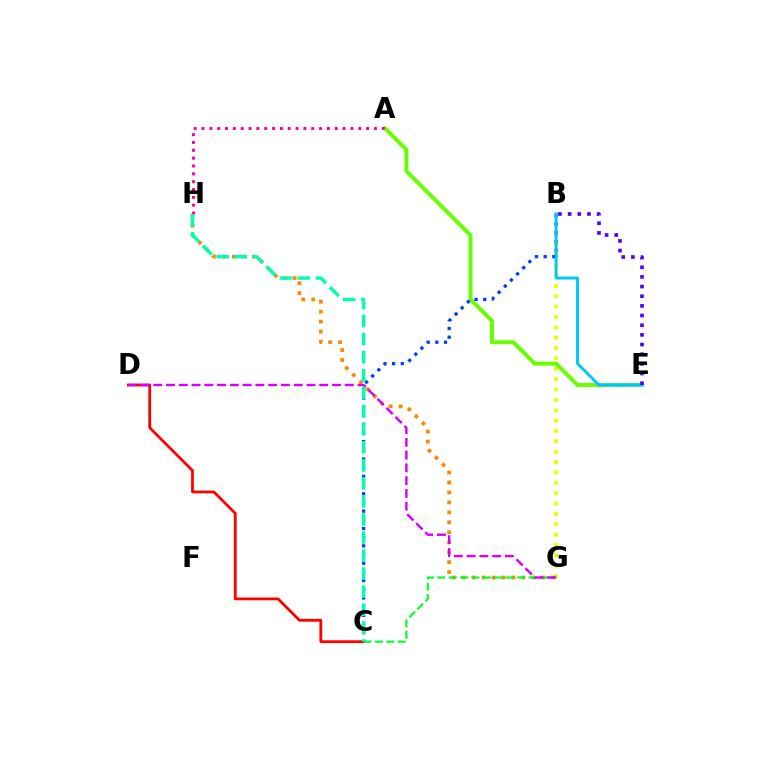{('B', 'G'): [{'color': '#eeff00', 'line_style': 'dotted', 'thickness': 2.82}], ('A', 'E'): [{'color': '#66ff00', 'line_style': 'solid', 'thickness': 2.84}], ('G', 'H'): [{'color': '#ff8800', 'line_style': 'dotted', 'thickness': 2.71}], ('A', 'H'): [{'color': '#ff00a0', 'line_style': 'dotted', 'thickness': 2.13}], ('C', 'D'): [{'color': '#ff0000', 'line_style': 'solid', 'thickness': 2.01}], ('C', 'G'): [{'color': '#00ff27', 'line_style': 'dashed', 'thickness': 1.55}], ('B', 'C'): [{'color': '#003fff', 'line_style': 'dotted', 'thickness': 2.36}], ('B', 'E'): [{'color': '#00c7ff', 'line_style': 'solid', 'thickness': 2.11}, {'color': '#4f00ff', 'line_style': 'dotted', 'thickness': 2.63}], ('D', 'G'): [{'color': '#d600ff', 'line_style': 'dashed', 'thickness': 1.73}], ('C', 'H'): [{'color': '#00ffaf', 'line_style': 'dashed', 'thickness': 2.45}]}